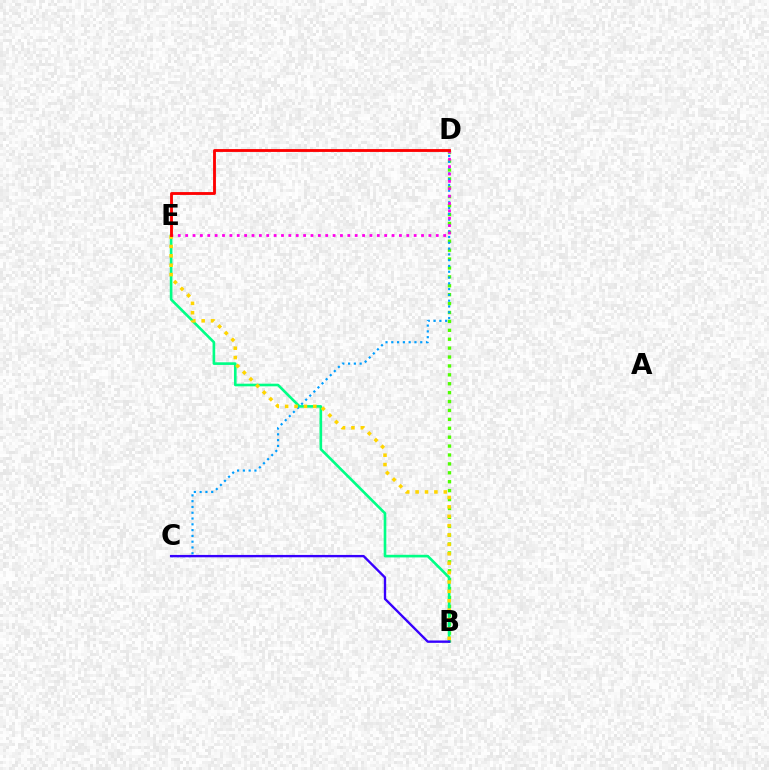{('B', 'D'): [{'color': '#4fff00', 'line_style': 'dotted', 'thickness': 2.42}], ('B', 'E'): [{'color': '#00ff86', 'line_style': 'solid', 'thickness': 1.9}, {'color': '#ffd500', 'line_style': 'dotted', 'thickness': 2.55}], ('C', 'D'): [{'color': '#009eff', 'line_style': 'dotted', 'thickness': 1.57}], ('D', 'E'): [{'color': '#ff00ed', 'line_style': 'dotted', 'thickness': 2.0}, {'color': '#ff0000', 'line_style': 'solid', 'thickness': 2.05}], ('B', 'C'): [{'color': '#3700ff', 'line_style': 'solid', 'thickness': 1.7}]}